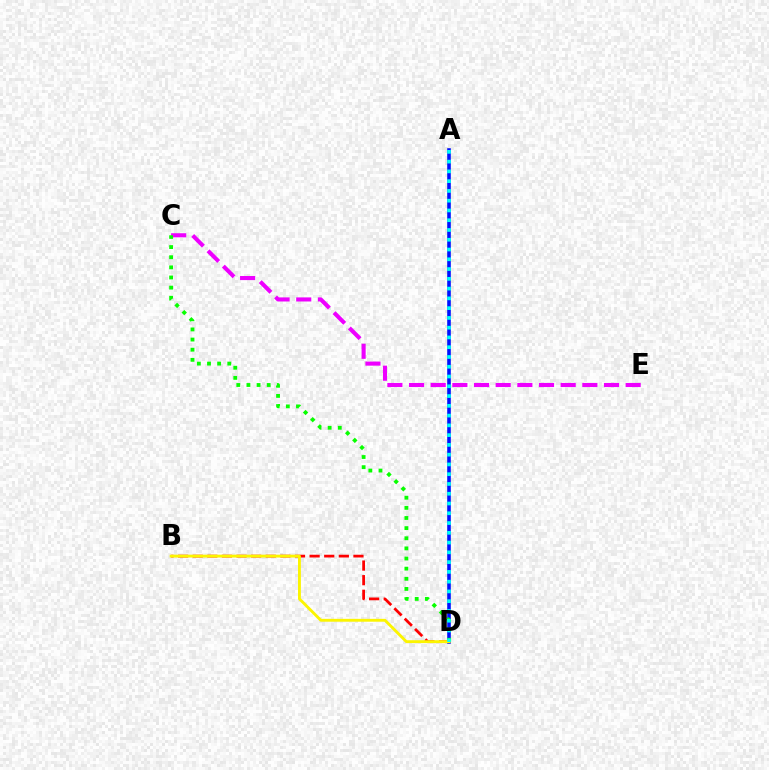{('C', 'E'): [{'color': '#ee00ff', 'line_style': 'dashed', 'thickness': 2.94}], ('A', 'D'): [{'color': '#0010ff', 'line_style': 'solid', 'thickness': 2.59}, {'color': '#00fff6', 'line_style': 'dotted', 'thickness': 2.65}], ('B', 'D'): [{'color': '#ff0000', 'line_style': 'dashed', 'thickness': 1.98}, {'color': '#fcf500', 'line_style': 'solid', 'thickness': 2.07}], ('C', 'D'): [{'color': '#08ff00', 'line_style': 'dotted', 'thickness': 2.75}]}